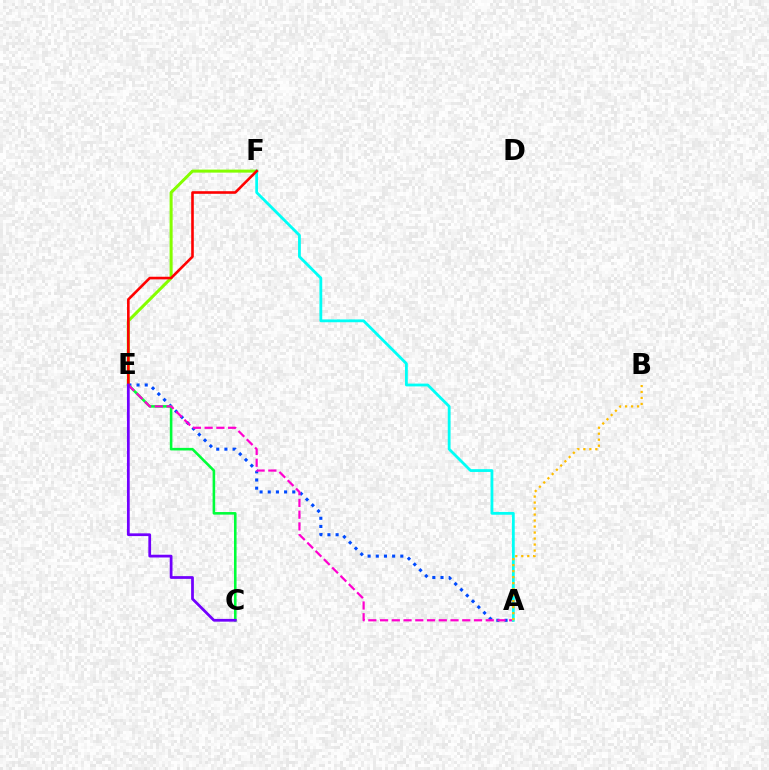{('A', 'E'): [{'color': '#004bff', 'line_style': 'dotted', 'thickness': 2.22}, {'color': '#ff00cf', 'line_style': 'dashed', 'thickness': 1.6}], ('C', 'E'): [{'color': '#00ff39', 'line_style': 'solid', 'thickness': 1.86}, {'color': '#7200ff', 'line_style': 'solid', 'thickness': 1.98}], ('E', 'F'): [{'color': '#84ff00', 'line_style': 'solid', 'thickness': 2.18}, {'color': '#ff0000', 'line_style': 'solid', 'thickness': 1.88}], ('A', 'F'): [{'color': '#00fff6', 'line_style': 'solid', 'thickness': 2.02}], ('A', 'B'): [{'color': '#ffbd00', 'line_style': 'dotted', 'thickness': 1.63}]}